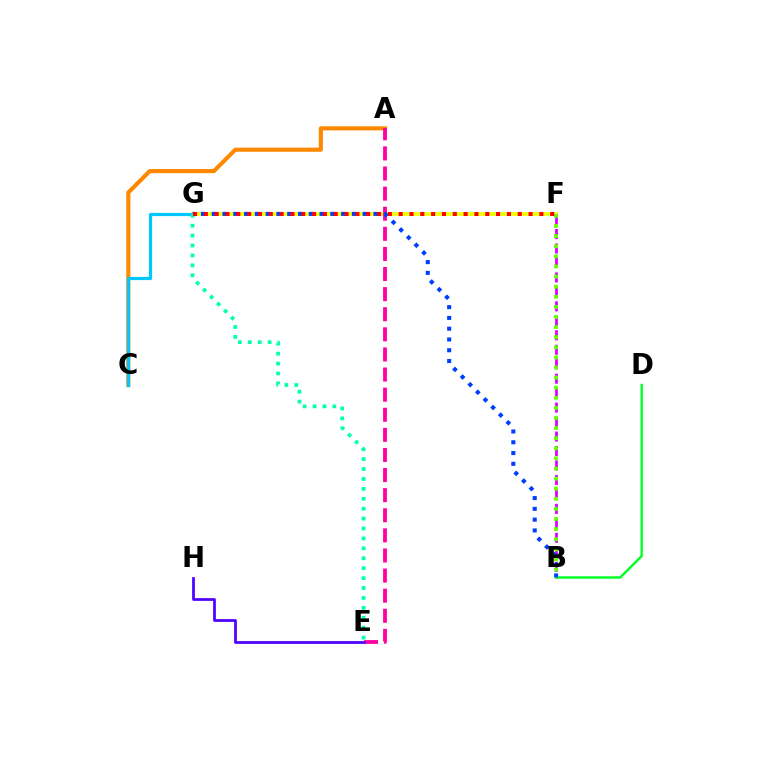{('F', 'G'): [{'color': '#eeff00', 'line_style': 'solid', 'thickness': 2.6}, {'color': '#ff0000', 'line_style': 'dotted', 'thickness': 2.94}], ('A', 'C'): [{'color': '#ff8800', 'line_style': 'solid', 'thickness': 2.97}], ('B', 'F'): [{'color': '#d600ff', 'line_style': 'dashed', 'thickness': 1.97}, {'color': '#66ff00', 'line_style': 'dotted', 'thickness': 2.75}], ('B', 'D'): [{'color': '#00ff27', 'line_style': 'solid', 'thickness': 1.75}], ('A', 'E'): [{'color': '#ff00a0', 'line_style': 'dashed', 'thickness': 2.73}], ('E', 'H'): [{'color': '#4f00ff', 'line_style': 'solid', 'thickness': 1.97}], ('B', 'G'): [{'color': '#003fff', 'line_style': 'dotted', 'thickness': 2.93}], ('C', 'G'): [{'color': '#00c7ff', 'line_style': 'solid', 'thickness': 2.31}], ('E', 'G'): [{'color': '#00ffaf', 'line_style': 'dotted', 'thickness': 2.69}]}